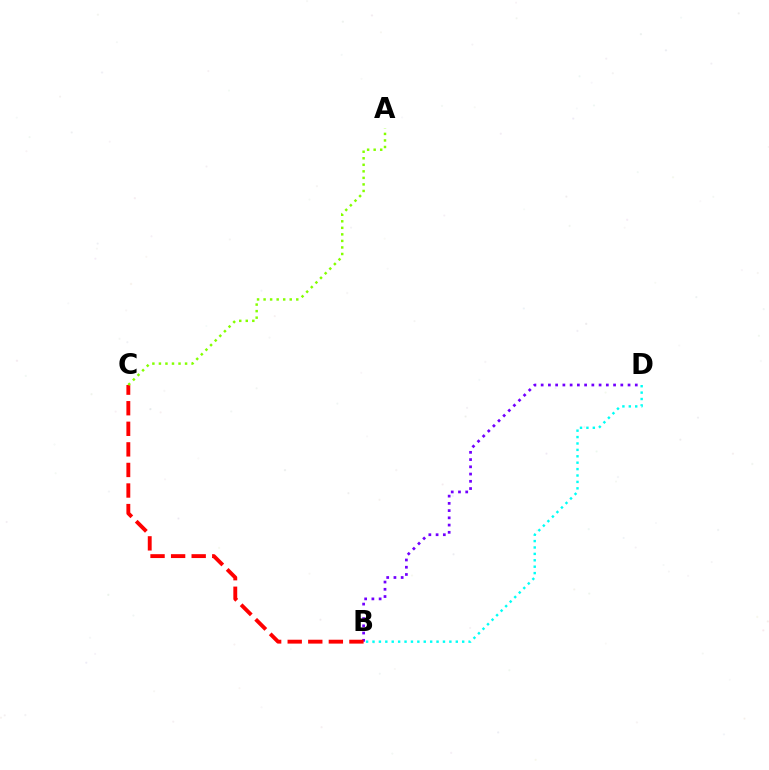{('B', 'D'): [{'color': '#7200ff', 'line_style': 'dotted', 'thickness': 1.97}, {'color': '#00fff6', 'line_style': 'dotted', 'thickness': 1.74}], ('B', 'C'): [{'color': '#ff0000', 'line_style': 'dashed', 'thickness': 2.79}], ('A', 'C'): [{'color': '#84ff00', 'line_style': 'dotted', 'thickness': 1.78}]}